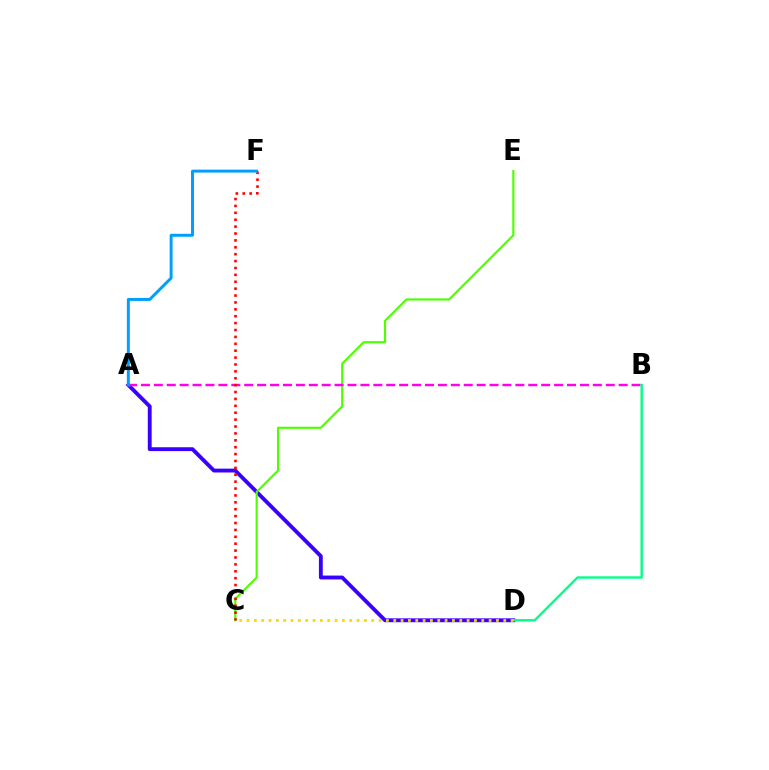{('A', 'D'): [{'color': '#3700ff', 'line_style': 'solid', 'thickness': 2.77}], ('C', 'E'): [{'color': '#4fff00', 'line_style': 'solid', 'thickness': 1.56}], ('A', 'B'): [{'color': '#ff00ed', 'line_style': 'dashed', 'thickness': 1.75}], ('C', 'F'): [{'color': '#ff0000', 'line_style': 'dotted', 'thickness': 1.87}], ('B', 'D'): [{'color': '#00ff86', 'line_style': 'solid', 'thickness': 1.72}], ('A', 'F'): [{'color': '#009eff', 'line_style': 'solid', 'thickness': 2.13}], ('C', 'D'): [{'color': '#ffd500', 'line_style': 'dotted', 'thickness': 1.99}]}